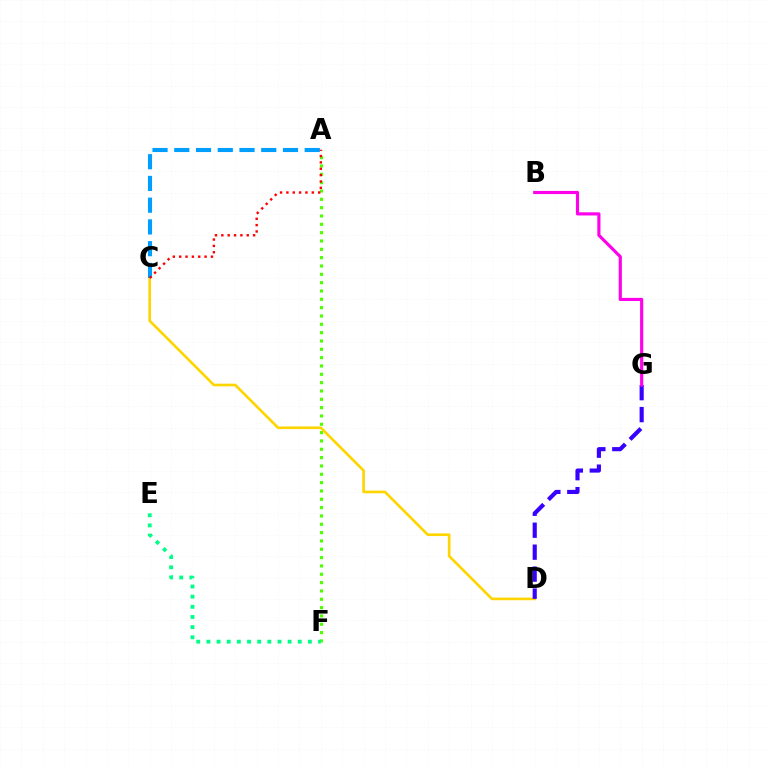{('A', 'F'): [{'color': '#4fff00', 'line_style': 'dotted', 'thickness': 2.26}], ('C', 'D'): [{'color': '#ffd500', 'line_style': 'solid', 'thickness': 1.91}], ('D', 'G'): [{'color': '#3700ff', 'line_style': 'dashed', 'thickness': 2.98}], ('B', 'G'): [{'color': '#ff00ed', 'line_style': 'solid', 'thickness': 2.26}], ('E', 'F'): [{'color': '#00ff86', 'line_style': 'dotted', 'thickness': 2.76}], ('A', 'C'): [{'color': '#009eff', 'line_style': 'dashed', 'thickness': 2.95}, {'color': '#ff0000', 'line_style': 'dotted', 'thickness': 1.73}]}